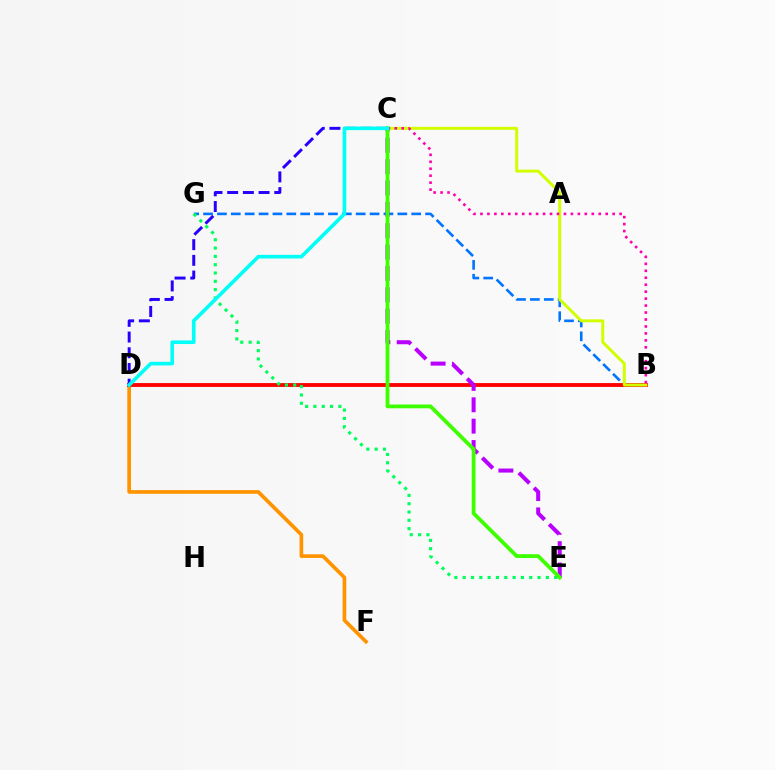{('D', 'F'): [{'color': '#ff9400', 'line_style': 'solid', 'thickness': 2.65}], ('B', 'G'): [{'color': '#0074ff', 'line_style': 'dashed', 'thickness': 1.89}], ('B', 'D'): [{'color': '#ff0000', 'line_style': 'solid', 'thickness': 2.77}], ('C', 'D'): [{'color': '#2500ff', 'line_style': 'dashed', 'thickness': 2.13}, {'color': '#00fff6', 'line_style': 'solid', 'thickness': 2.61}], ('B', 'C'): [{'color': '#d1ff00', 'line_style': 'solid', 'thickness': 2.15}, {'color': '#ff00ac', 'line_style': 'dotted', 'thickness': 1.89}], ('E', 'G'): [{'color': '#00ff5c', 'line_style': 'dotted', 'thickness': 2.26}], ('C', 'E'): [{'color': '#b900ff', 'line_style': 'dashed', 'thickness': 2.9}, {'color': '#3dff00', 'line_style': 'solid', 'thickness': 2.73}]}